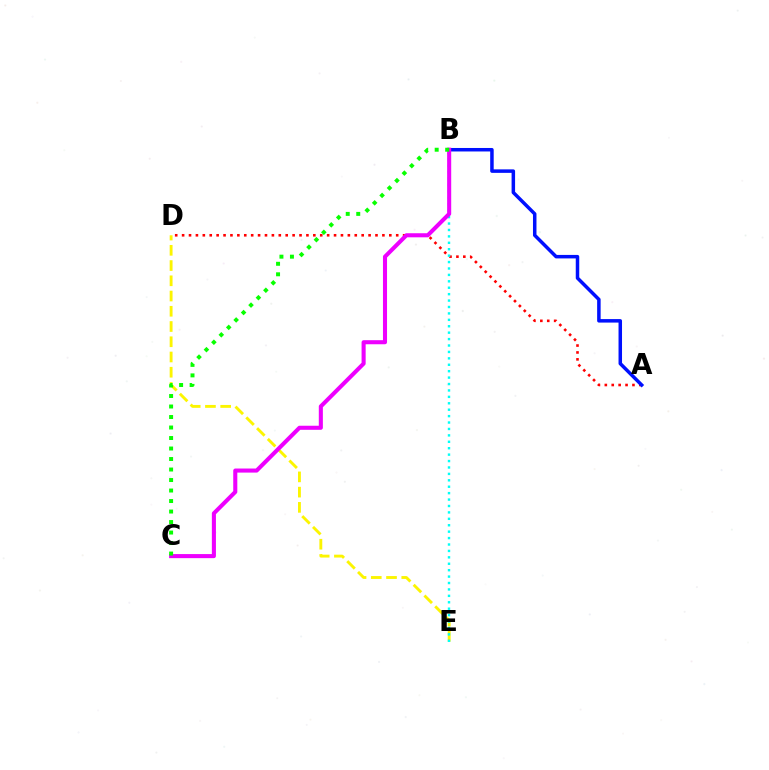{('A', 'D'): [{'color': '#ff0000', 'line_style': 'dotted', 'thickness': 1.88}], ('D', 'E'): [{'color': '#fcf500', 'line_style': 'dashed', 'thickness': 2.07}], ('A', 'B'): [{'color': '#0010ff', 'line_style': 'solid', 'thickness': 2.52}], ('B', 'E'): [{'color': '#00fff6', 'line_style': 'dotted', 'thickness': 1.74}], ('B', 'C'): [{'color': '#ee00ff', 'line_style': 'solid', 'thickness': 2.93}, {'color': '#08ff00', 'line_style': 'dotted', 'thickness': 2.85}]}